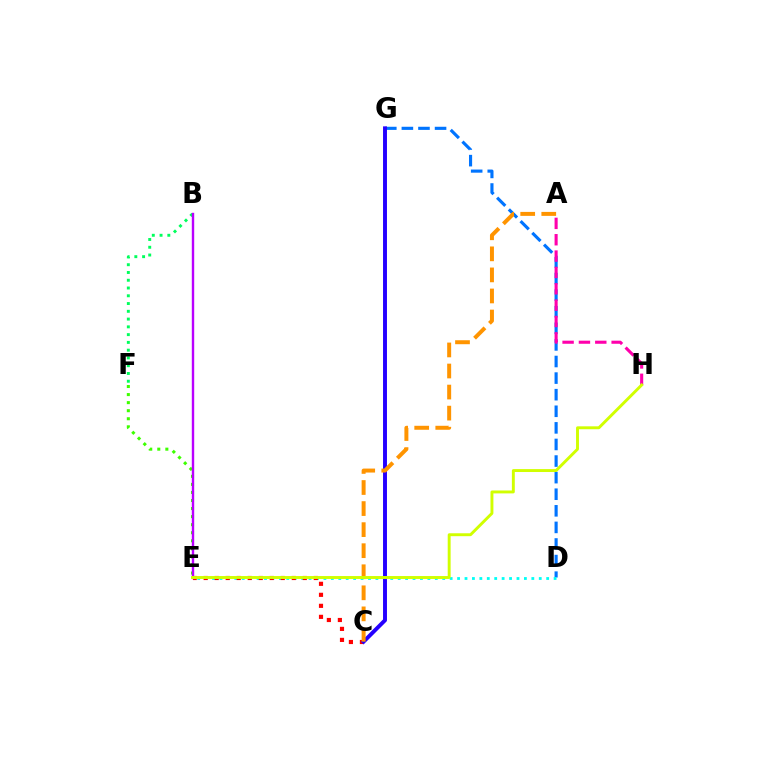{('D', 'G'): [{'color': '#0074ff', 'line_style': 'dashed', 'thickness': 2.25}], ('D', 'E'): [{'color': '#00fff6', 'line_style': 'dotted', 'thickness': 2.02}], ('E', 'F'): [{'color': '#3dff00', 'line_style': 'dotted', 'thickness': 2.19}], ('A', 'H'): [{'color': '#ff00ac', 'line_style': 'dashed', 'thickness': 2.22}], ('C', 'E'): [{'color': '#ff0000', 'line_style': 'dotted', 'thickness': 2.99}], ('C', 'G'): [{'color': '#2500ff', 'line_style': 'solid', 'thickness': 2.83}], ('B', 'F'): [{'color': '#00ff5c', 'line_style': 'dotted', 'thickness': 2.11}], ('A', 'C'): [{'color': '#ff9400', 'line_style': 'dashed', 'thickness': 2.86}], ('B', 'E'): [{'color': '#b900ff', 'line_style': 'solid', 'thickness': 1.73}], ('E', 'H'): [{'color': '#d1ff00', 'line_style': 'solid', 'thickness': 2.1}]}